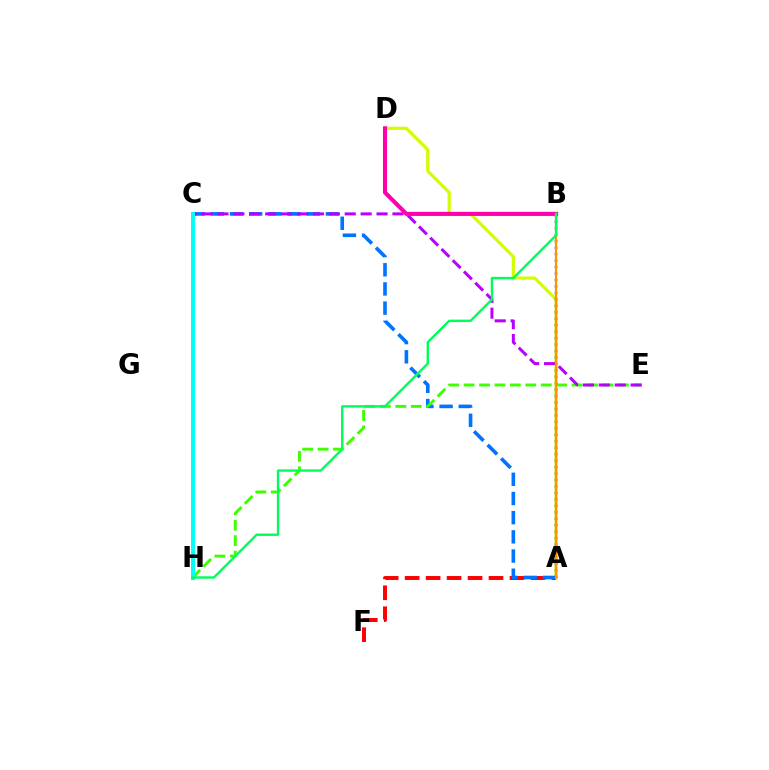{('A', 'D'): [{'color': '#d1ff00', 'line_style': 'solid', 'thickness': 2.31}], ('A', 'F'): [{'color': '#ff0000', 'line_style': 'dashed', 'thickness': 2.85}], ('A', 'B'): [{'color': '#2500ff', 'line_style': 'dotted', 'thickness': 1.75}, {'color': '#ff9400', 'line_style': 'solid', 'thickness': 1.61}], ('A', 'C'): [{'color': '#0074ff', 'line_style': 'dashed', 'thickness': 2.61}], ('E', 'H'): [{'color': '#3dff00', 'line_style': 'dashed', 'thickness': 2.1}], ('C', 'E'): [{'color': '#b900ff', 'line_style': 'dashed', 'thickness': 2.16}], ('B', 'D'): [{'color': '#ff00ac', 'line_style': 'solid', 'thickness': 2.95}], ('C', 'H'): [{'color': '#00fff6', 'line_style': 'solid', 'thickness': 2.86}], ('B', 'H'): [{'color': '#00ff5c', 'line_style': 'solid', 'thickness': 1.74}]}